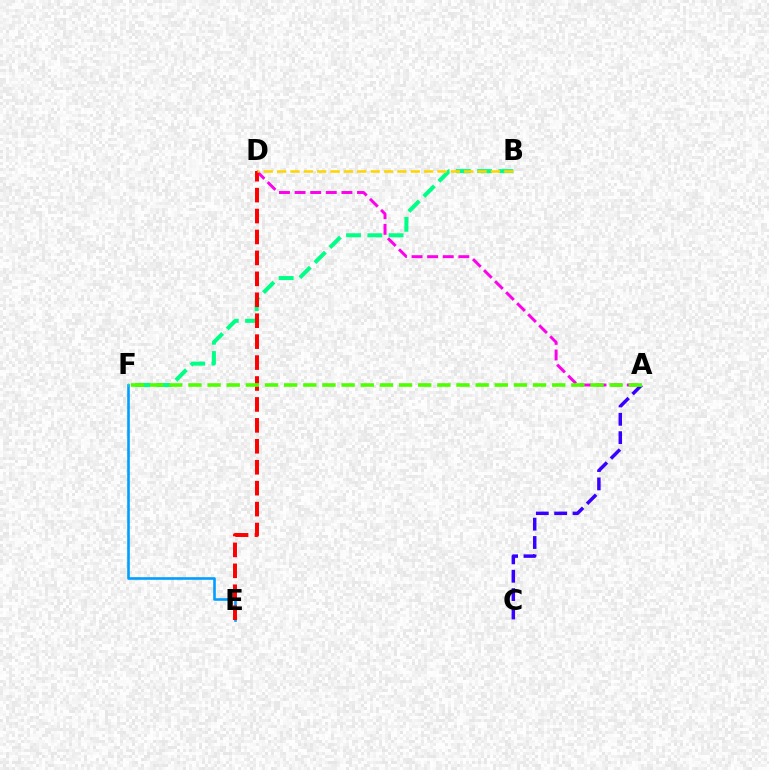{('A', 'C'): [{'color': '#3700ff', 'line_style': 'dashed', 'thickness': 2.5}], ('A', 'D'): [{'color': '#ff00ed', 'line_style': 'dashed', 'thickness': 2.12}], ('E', 'F'): [{'color': '#009eff', 'line_style': 'solid', 'thickness': 1.88}], ('B', 'F'): [{'color': '#00ff86', 'line_style': 'dashed', 'thickness': 2.89}], ('D', 'E'): [{'color': '#ff0000', 'line_style': 'dashed', 'thickness': 2.84}], ('B', 'D'): [{'color': '#ffd500', 'line_style': 'dashed', 'thickness': 1.82}], ('A', 'F'): [{'color': '#4fff00', 'line_style': 'dashed', 'thickness': 2.6}]}